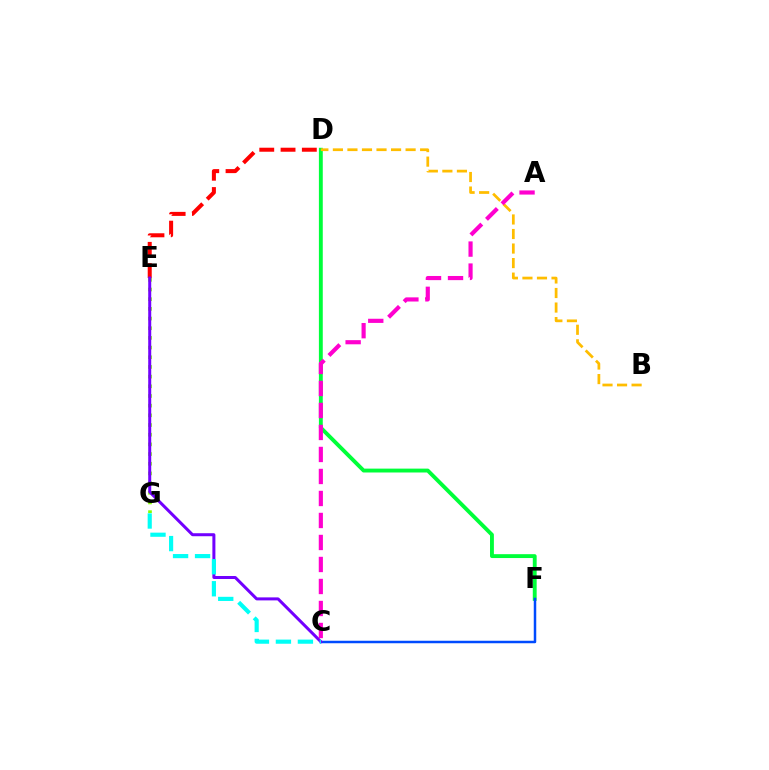{('E', 'G'): [{'color': '#84ff00', 'line_style': 'dotted', 'thickness': 2.63}], ('D', 'F'): [{'color': '#00ff39', 'line_style': 'solid', 'thickness': 2.79}], ('B', 'D'): [{'color': '#ffbd00', 'line_style': 'dashed', 'thickness': 1.98}], ('D', 'E'): [{'color': '#ff0000', 'line_style': 'dashed', 'thickness': 2.89}], ('C', 'F'): [{'color': '#004bff', 'line_style': 'solid', 'thickness': 1.8}], ('C', 'E'): [{'color': '#7200ff', 'line_style': 'solid', 'thickness': 2.17}], ('C', 'G'): [{'color': '#00fff6', 'line_style': 'dashed', 'thickness': 2.99}], ('A', 'C'): [{'color': '#ff00cf', 'line_style': 'dashed', 'thickness': 2.99}]}